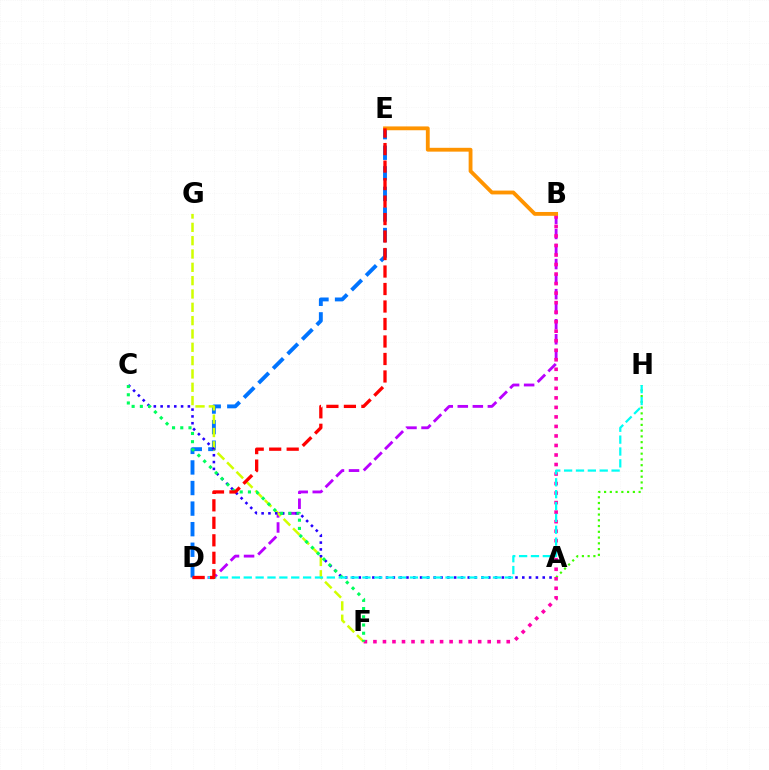{('B', 'D'): [{'color': '#b900ff', 'line_style': 'dashed', 'thickness': 2.04}], ('D', 'E'): [{'color': '#0074ff', 'line_style': 'dashed', 'thickness': 2.79}, {'color': '#ff0000', 'line_style': 'dashed', 'thickness': 2.38}], ('F', 'G'): [{'color': '#d1ff00', 'line_style': 'dashed', 'thickness': 1.81}], ('A', 'C'): [{'color': '#2500ff', 'line_style': 'dotted', 'thickness': 1.85}], ('A', 'H'): [{'color': '#3dff00', 'line_style': 'dotted', 'thickness': 1.56}], ('B', 'F'): [{'color': '#ff00ac', 'line_style': 'dotted', 'thickness': 2.59}], ('C', 'F'): [{'color': '#00ff5c', 'line_style': 'dotted', 'thickness': 2.23}], ('B', 'E'): [{'color': '#ff9400', 'line_style': 'solid', 'thickness': 2.76}], ('D', 'H'): [{'color': '#00fff6', 'line_style': 'dashed', 'thickness': 1.61}]}